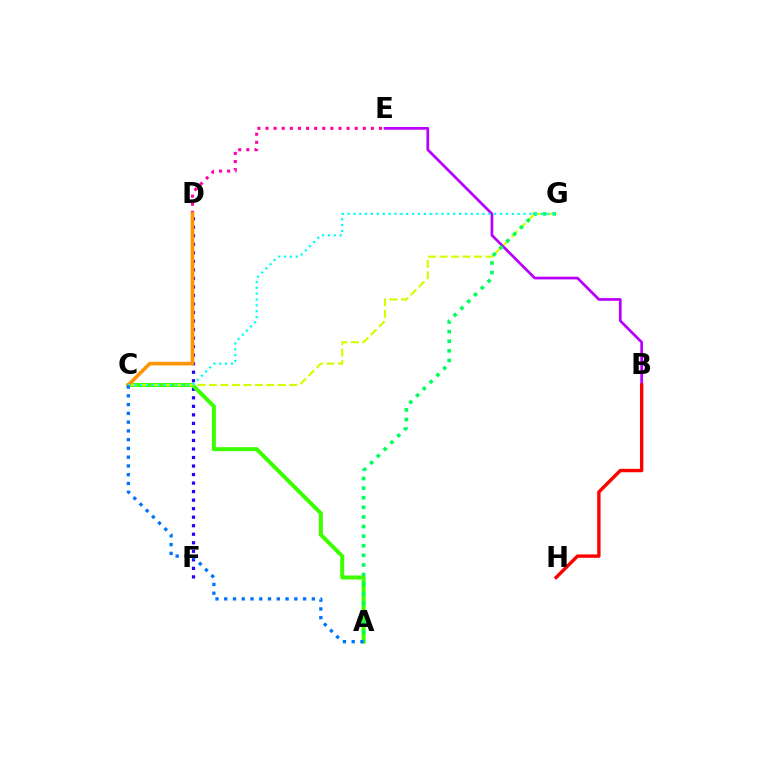{('D', 'F'): [{'color': '#2500ff', 'line_style': 'dotted', 'thickness': 2.32}], ('A', 'C'): [{'color': '#3dff00', 'line_style': 'solid', 'thickness': 2.88}, {'color': '#0074ff', 'line_style': 'dotted', 'thickness': 2.38}], ('B', 'E'): [{'color': '#b900ff', 'line_style': 'solid', 'thickness': 1.96}], ('B', 'H'): [{'color': '#ff0000', 'line_style': 'solid', 'thickness': 2.44}], ('D', 'E'): [{'color': '#ff00ac', 'line_style': 'dotted', 'thickness': 2.2}], ('C', 'G'): [{'color': '#d1ff00', 'line_style': 'dashed', 'thickness': 1.56}, {'color': '#00fff6', 'line_style': 'dotted', 'thickness': 1.59}], ('C', 'D'): [{'color': '#ff9400', 'line_style': 'solid', 'thickness': 2.59}], ('A', 'G'): [{'color': '#00ff5c', 'line_style': 'dotted', 'thickness': 2.61}]}